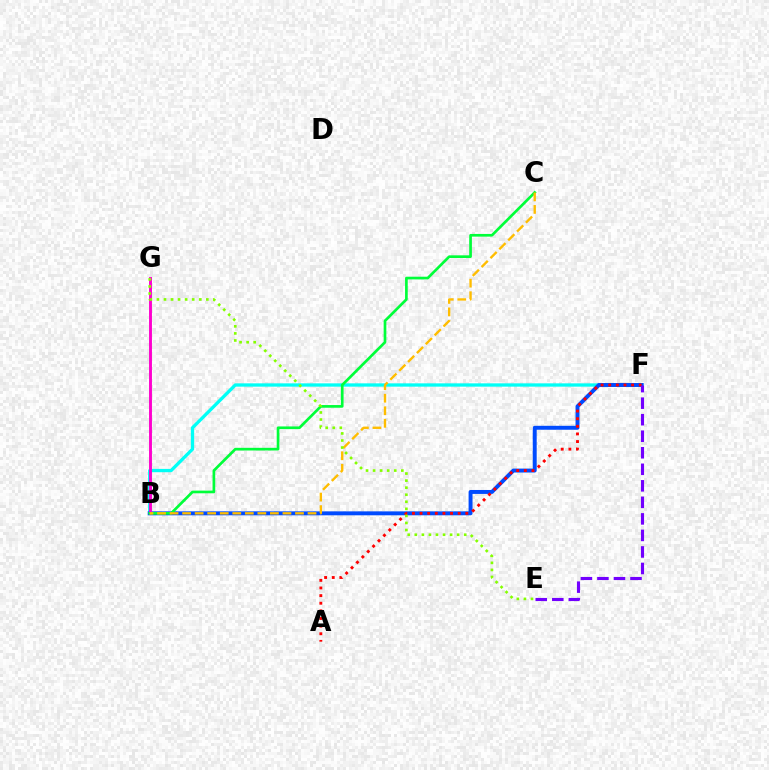{('B', 'F'): [{'color': '#00fff6', 'line_style': 'solid', 'thickness': 2.38}, {'color': '#004bff', 'line_style': 'solid', 'thickness': 2.83}], ('B', 'G'): [{'color': '#ff00cf', 'line_style': 'solid', 'thickness': 2.09}], ('A', 'F'): [{'color': '#ff0000', 'line_style': 'dotted', 'thickness': 2.07}], ('B', 'C'): [{'color': '#00ff39', 'line_style': 'solid', 'thickness': 1.93}, {'color': '#ffbd00', 'line_style': 'dashed', 'thickness': 1.7}], ('E', 'G'): [{'color': '#84ff00', 'line_style': 'dotted', 'thickness': 1.92}], ('E', 'F'): [{'color': '#7200ff', 'line_style': 'dashed', 'thickness': 2.25}]}